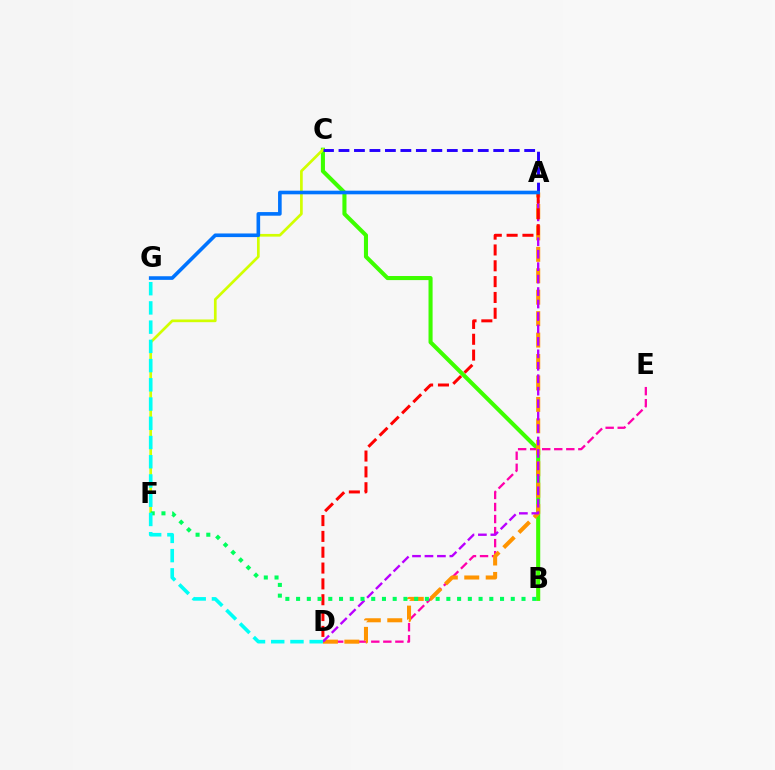{('B', 'C'): [{'color': '#3dff00', 'line_style': 'solid', 'thickness': 2.94}], ('C', 'F'): [{'color': '#d1ff00', 'line_style': 'solid', 'thickness': 1.94}], ('A', 'C'): [{'color': '#2500ff', 'line_style': 'dashed', 'thickness': 2.1}], ('D', 'E'): [{'color': '#ff00ac', 'line_style': 'dashed', 'thickness': 1.64}], ('A', 'D'): [{'color': '#ff9400', 'line_style': 'dashed', 'thickness': 2.91}, {'color': '#b900ff', 'line_style': 'dashed', 'thickness': 1.69}, {'color': '#ff0000', 'line_style': 'dashed', 'thickness': 2.15}], ('A', 'G'): [{'color': '#0074ff', 'line_style': 'solid', 'thickness': 2.61}], ('B', 'F'): [{'color': '#00ff5c', 'line_style': 'dotted', 'thickness': 2.92}], ('D', 'G'): [{'color': '#00fff6', 'line_style': 'dashed', 'thickness': 2.61}]}